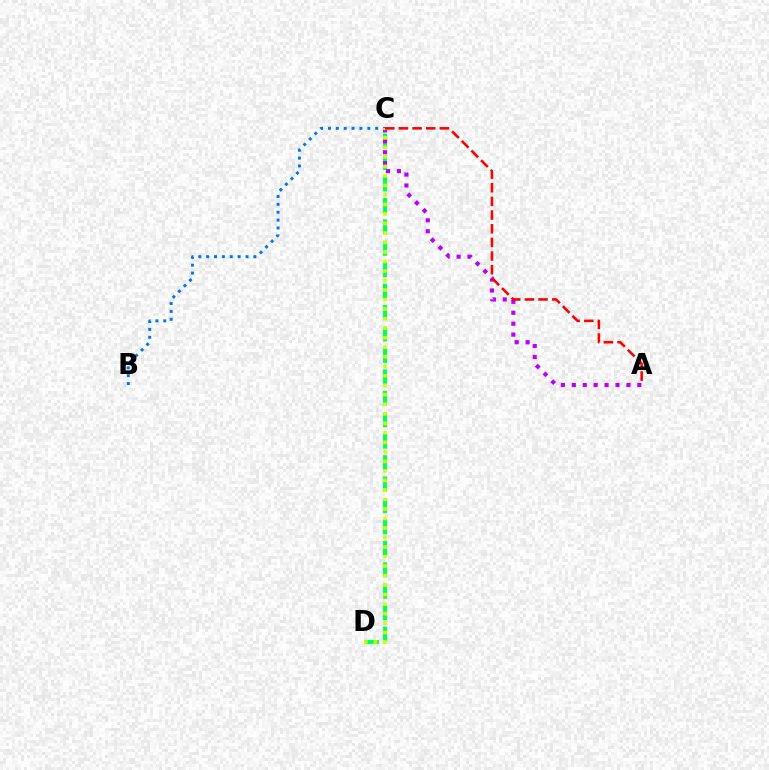{('B', 'C'): [{'color': '#0074ff', 'line_style': 'dotted', 'thickness': 2.14}], ('C', 'D'): [{'color': '#00ff5c', 'line_style': 'dashed', 'thickness': 2.91}, {'color': '#d1ff00', 'line_style': 'dotted', 'thickness': 2.59}], ('A', 'C'): [{'color': '#b900ff', 'line_style': 'dotted', 'thickness': 2.97}, {'color': '#ff0000', 'line_style': 'dashed', 'thickness': 1.86}]}